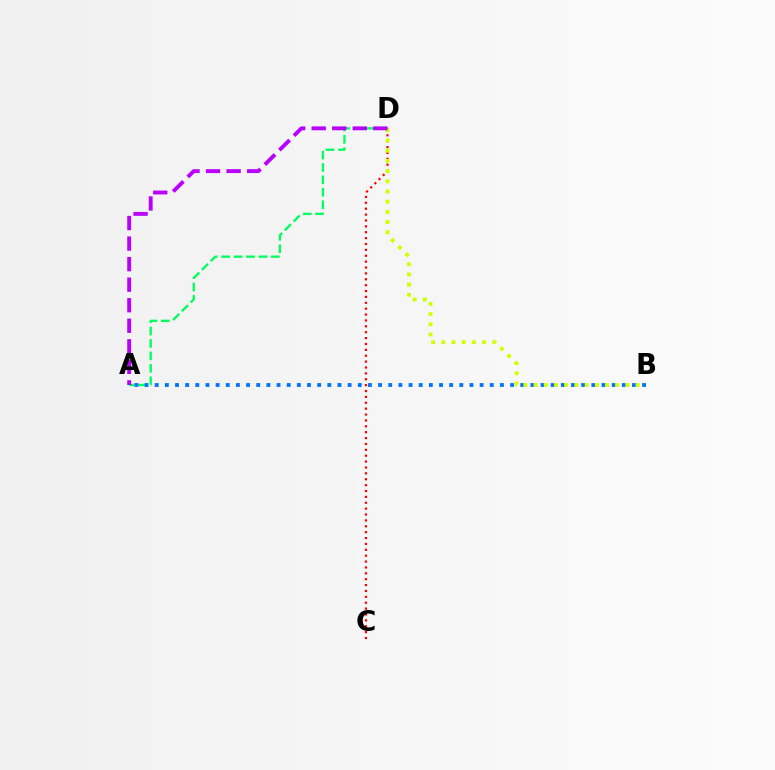{('C', 'D'): [{'color': '#ff0000', 'line_style': 'dotted', 'thickness': 1.6}], ('A', 'D'): [{'color': '#00ff5c', 'line_style': 'dashed', 'thickness': 1.69}, {'color': '#b900ff', 'line_style': 'dashed', 'thickness': 2.79}], ('A', 'B'): [{'color': '#0074ff', 'line_style': 'dotted', 'thickness': 2.76}], ('B', 'D'): [{'color': '#d1ff00', 'line_style': 'dotted', 'thickness': 2.77}]}